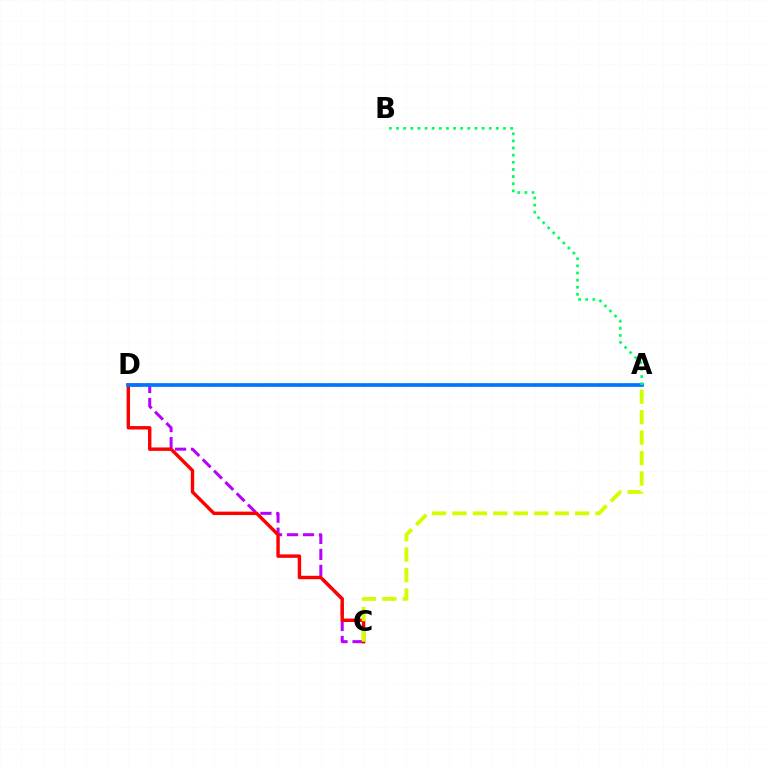{('C', 'D'): [{'color': '#b900ff', 'line_style': 'dashed', 'thickness': 2.17}, {'color': '#ff0000', 'line_style': 'solid', 'thickness': 2.45}], ('A', 'C'): [{'color': '#d1ff00', 'line_style': 'dashed', 'thickness': 2.78}], ('A', 'D'): [{'color': '#0074ff', 'line_style': 'solid', 'thickness': 2.66}], ('A', 'B'): [{'color': '#00ff5c', 'line_style': 'dotted', 'thickness': 1.94}]}